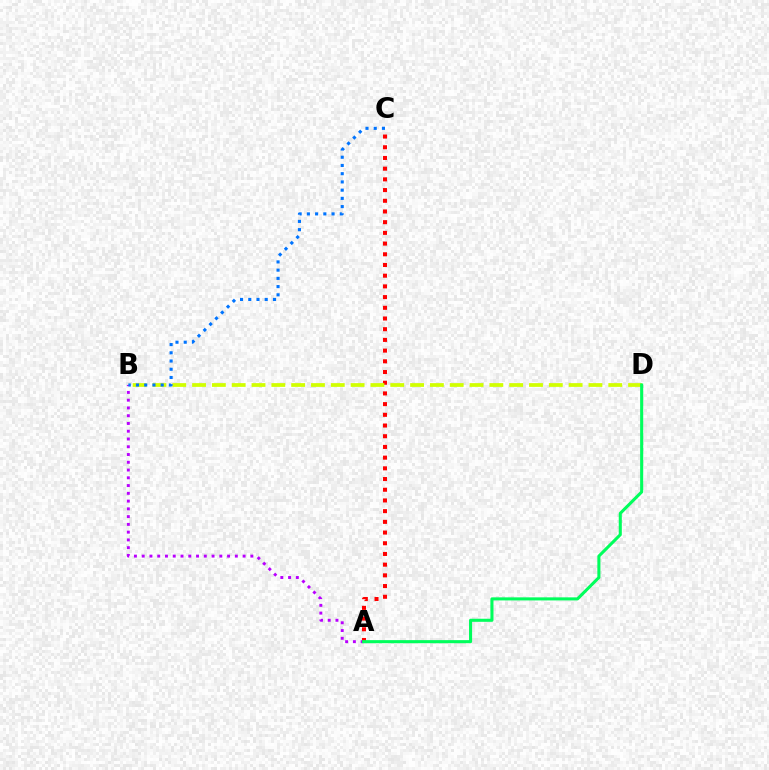{('A', 'B'): [{'color': '#b900ff', 'line_style': 'dotted', 'thickness': 2.11}], ('A', 'C'): [{'color': '#ff0000', 'line_style': 'dotted', 'thickness': 2.91}], ('B', 'D'): [{'color': '#d1ff00', 'line_style': 'dashed', 'thickness': 2.69}], ('A', 'D'): [{'color': '#00ff5c', 'line_style': 'solid', 'thickness': 2.21}], ('B', 'C'): [{'color': '#0074ff', 'line_style': 'dotted', 'thickness': 2.24}]}